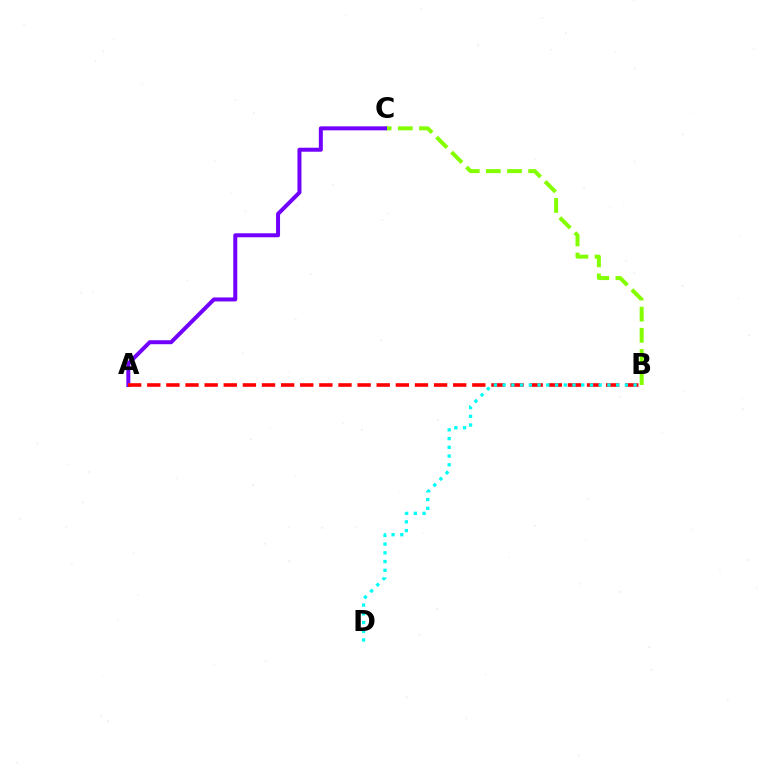{('B', 'C'): [{'color': '#84ff00', 'line_style': 'dashed', 'thickness': 2.87}], ('A', 'C'): [{'color': '#7200ff', 'line_style': 'solid', 'thickness': 2.87}], ('A', 'B'): [{'color': '#ff0000', 'line_style': 'dashed', 'thickness': 2.6}], ('B', 'D'): [{'color': '#00fff6', 'line_style': 'dotted', 'thickness': 2.37}]}